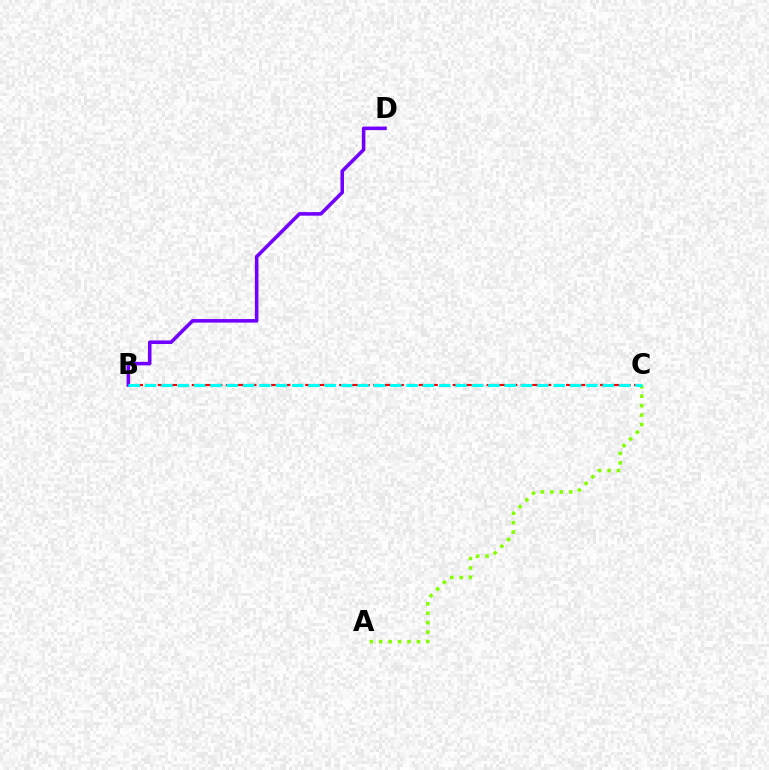{('A', 'C'): [{'color': '#84ff00', 'line_style': 'dotted', 'thickness': 2.57}], ('B', 'C'): [{'color': '#ff0000', 'line_style': 'dashed', 'thickness': 1.54}, {'color': '#00fff6', 'line_style': 'dashed', 'thickness': 2.22}], ('B', 'D'): [{'color': '#7200ff', 'line_style': 'solid', 'thickness': 2.56}]}